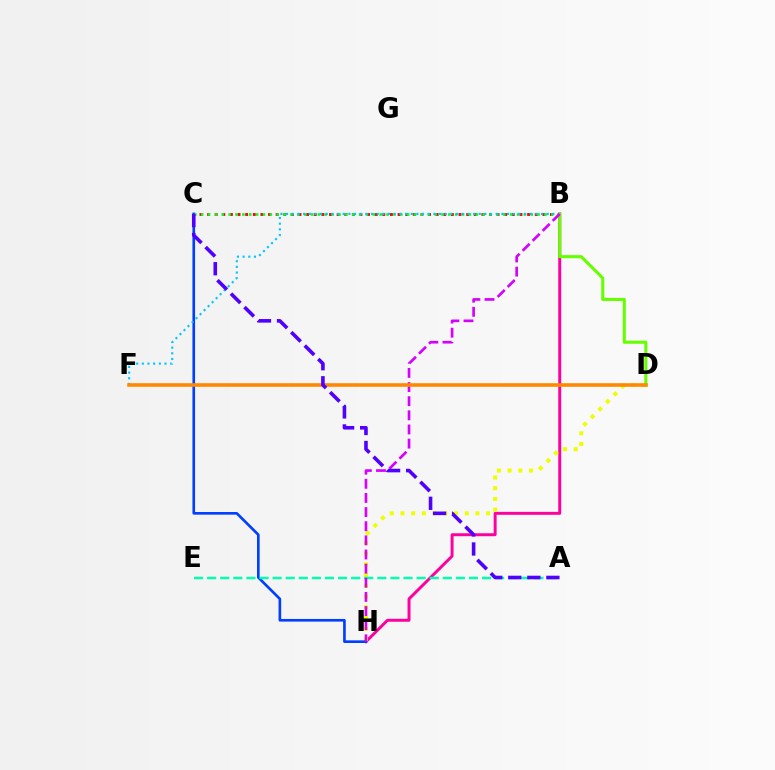{('B', 'H'): [{'color': '#ff00a0', 'line_style': 'solid', 'thickness': 2.13}, {'color': '#d600ff', 'line_style': 'dashed', 'thickness': 1.92}], ('D', 'H'): [{'color': '#eeff00', 'line_style': 'dotted', 'thickness': 2.91}], ('C', 'H'): [{'color': '#003fff', 'line_style': 'solid', 'thickness': 1.91}], ('B', 'C'): [{'color': '#ff0000', 'line_style': 'dotted', 'thickness': 2.07}, {'color': '#00ff27', 'line_style': 'dotted', 'thickness': 1.87}], ('A', 'E'): [{'color': '#00ffaf', 'line_style': 'dashed', 'thickness': 1.78}], ('B', 'F'): [{'color': '#00c7ff', 'line_style': 'dotted', 'thickness': 1.54}], ('B', 'D'): [{'color': '#66ff00', 'line_style': 'solid', 'thickness': 2.21}], ('D', 'F'): [{'color': '#ff8800', 'line_style': 'solid', 'thickness': 2.58}], ('A', 'C'): [{'color': '#4f00ff', 'line_style': 'dashed', 'thickness': 2.59}]}